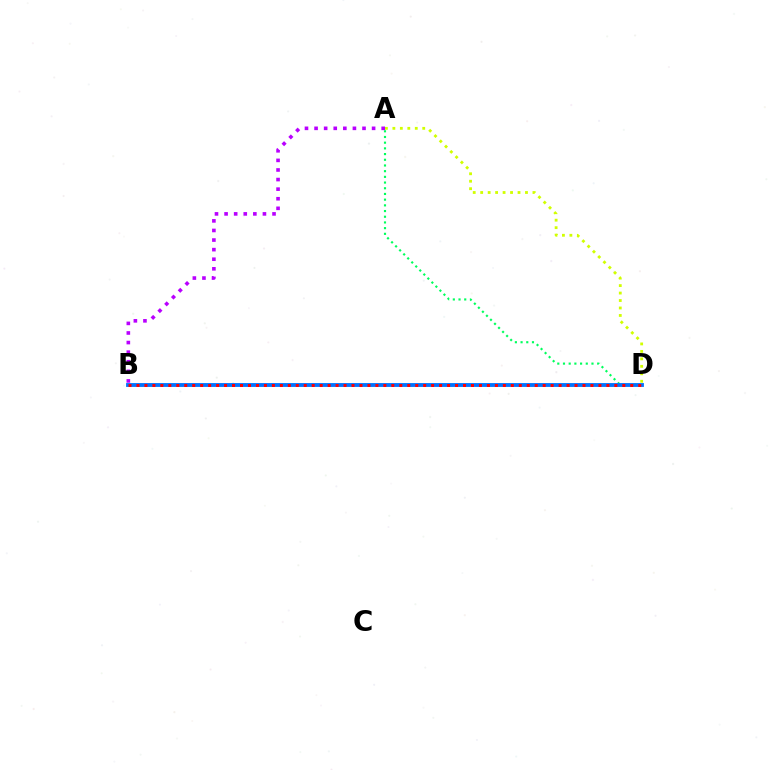{('A', 'D'): [{'color': '#00ff5c', 'line_style': 'dotted', 'thickness': 1.55}, {'color': '#d1ff00', 'line_style': 'dotted', 'thickness': 2.03}], ('A', 'B'): [{'color': '#b900ff', 'line_style': 'dotted', 'thickness': 2.61}], ('B', 'D'): [{'color': '#0074ff', 'line_style': 'solid', 'thickness': 2.77}, {'color': '#ff0000', 'line_style': 'dotted', 'thickness': 2.16}]}